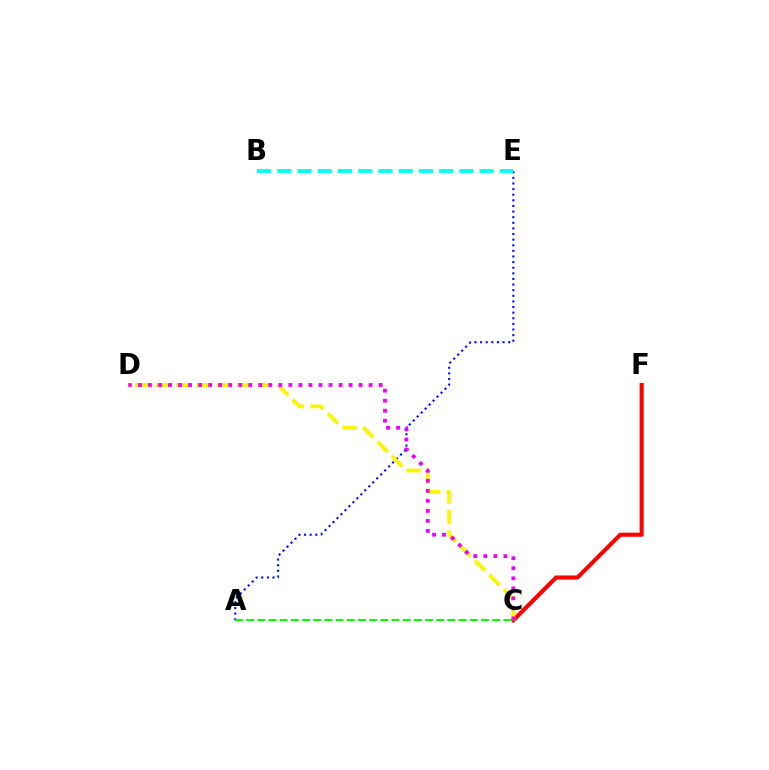{('C', 'F'): [{'color': '#ff0000', 'line_style': 'solid', 'thickness': 2.95}], ('A', 'E'): [{'color': '#0010ff', 'line_style': 'dotted', 'thickness': 1.53}], ('C', 'D'): [{'color': '#fcf500', 'line_style': 'dashed', 'thickness': 2.78}, {'color': '#ee00ff', 'line_style': 'dotted', 'thickness': 2.73}], ('B', 'E'): [{'color': '#00fff6', 'line_style': 'dashed', 'thickness': 2.75}], ('A', 'C'): [{'color': '#08ff00', 'line_style': 'dashed', 'thickness': 1.52}]}